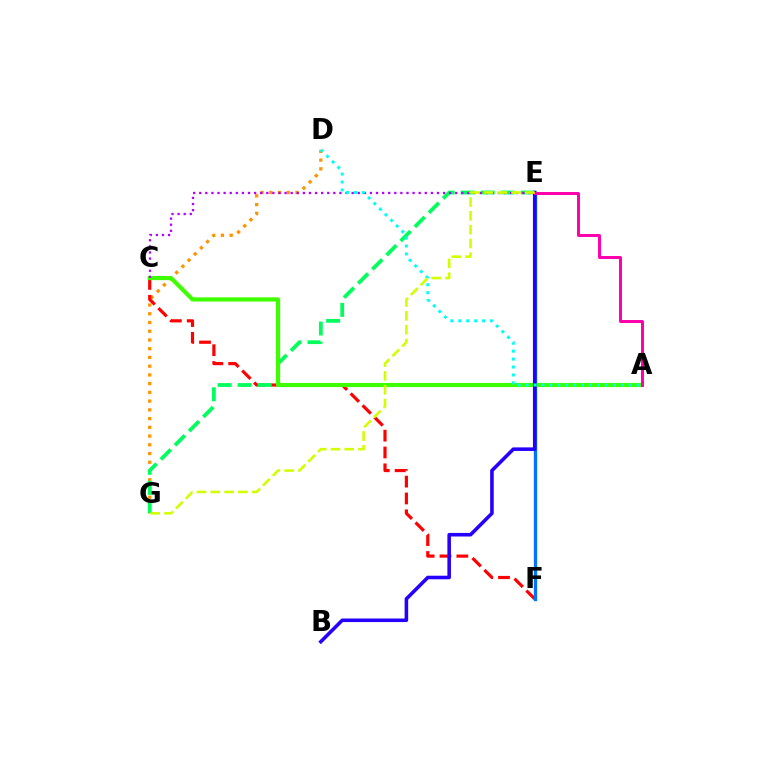{('D', 'G'): [{'color': '#ff9400', 'line_style': 'dotted', 'thickness': 2.37}], ('C', 'F'): [{'color': '#ff0000', 'line_style': 'dashed', 'thickness': 2.29}], ('E', 'F'): [{'color': '#0074ff', 'line_style': 'solid', 'thickness': 2.38}], ('E', 'G'): [{'color': '#00ff5c', 'line_style': 'dashed', 'thickness': 2.72}, {'color': '#d1ff00', 'line_style': 'dashed', 'thickness': 1.87}], ('A', 'C'): [{'color': '#3dff00', 'line_style': 'solid', 'thickness': 3.0}], ('C', 'E'): [{'color': '#b900ff', 'line_style': 'dotted', 'thickness': 1.66}], ('B', 'E'): [{'color': '#2500ff', 'line_style': 'solid', 'thickness': 2.57}], ('A', 'D'): [{'color': '#00fff6', 'line_style': 'dotted', 'thickness': 2.16}], ('A', 'E'): [{'color': '#ff00ac', 'line_style': 'solid', 'thickness': 2.13}]}